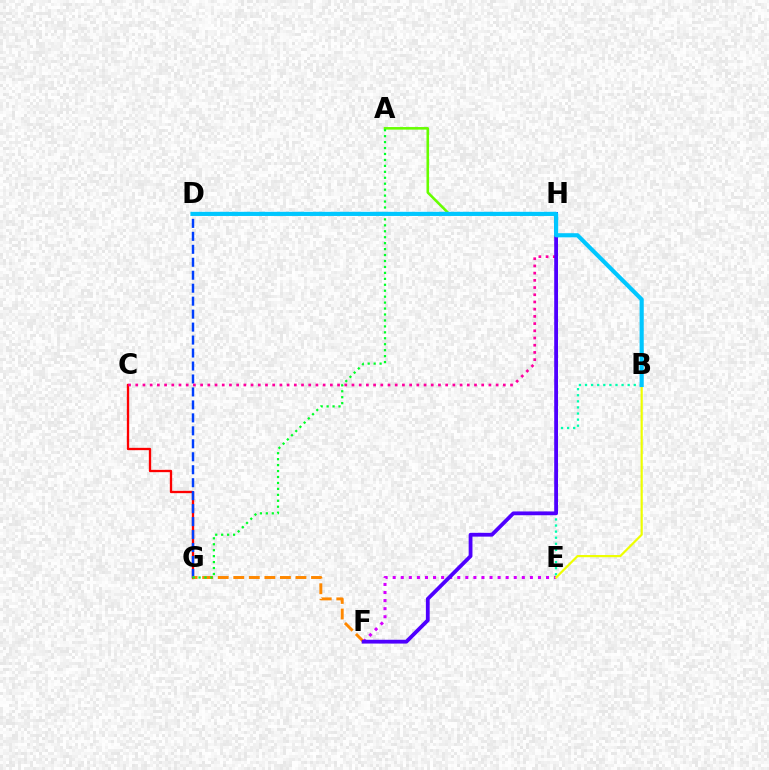{('E', 'F'): [{'color': '#d600ff', 'line_style': 'dotted', 'thickness': 2.19}], ('A', 'H'): [{'color': '#66ff00', 'line_style': 'solid', 'thickness': 1.85}], ('C', 'G'): [{'color': '#ff0000', 'line_style': 'solid', 'thickness': 1.67}], ('B', 'E'): [{'color': '#00ffaf', 'line_style': 'dotted', 'thickness': 1.66}, {'color': '#eeff00', 'line_style': 'solid', 'thickness': 1.59}], ('D', 'G'): [{'color': '#003fff', 'line_style': 'dashed', 'thickness': 1.76}], ('C', 'H'): [{'color': '#ff00a0', 'line_style': 'dotted', 'thickness': 1.96}], ('F', 'G'): [{'color': '#ff8800', 'line_style': 'dashed', 'thickness': 2.11}], ('F', 'H'): [{'color': '#4f00ff', 'line_style': 'solid', 'thickness': 2.74}], ('A', 'G'): [{'color': '#00ff27', 'line_style': 'dotted', 'thickness': 1.62}], ('B', 'D'): [{'color': '#00c7ff', 'line_style': 'solid', 'thickness': 2.99}]}